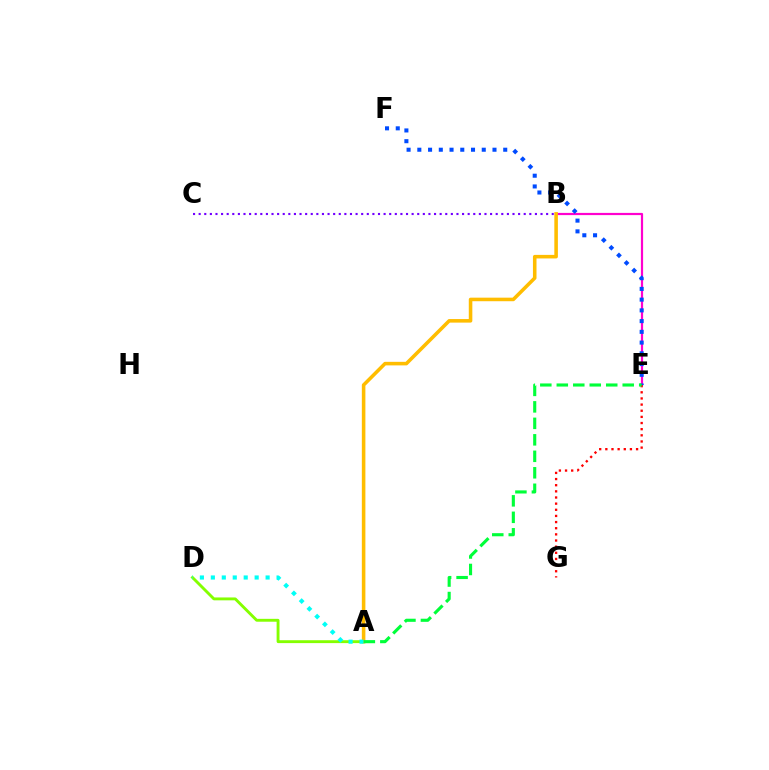{('B', 'E'): [{'color': '#ff00cf', 'line_style': 'solid', 'thickness': 1.58}], ('A', 'D'): [{'color': '#84ff00', 'line_style': 'solid', 'thickness': 2.07}, {'color': '#00fff6', 'line_style': 'dotted', 'thickness': 2.98}], ('E', 'F'): [{'color': '#004bff', 'line_style': 'dotted', 'thickness': 2.92}], ('E', 'G'): [{'color': '#ff0000', 'line_style': 'dotted', 'thickness': 1.67}], ('A', 'B'): [{'color': '#ffbd00', 'line_style': 'solid', 'thickness': 2.56}], ('B', 'C'): [{'color': '#7200ff', 'line_style': 'dotted', 'thickness': 1.52}], ('A', 'E'): [{'color': '#00ff39', 'line_style': 'dashed', 'thickness': 2.24}]}